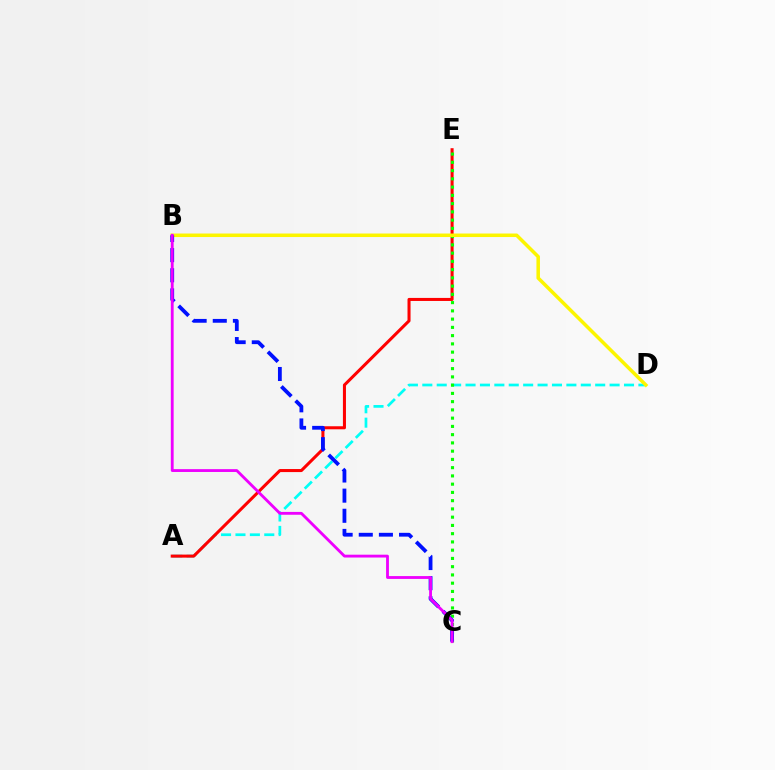{('A', 'D'): [{'color': '#00fff6', 'line_style': 'dashed', 'thickness': 1.96}], ('A', 'E'): [{'color': '#ff0000', 'line_style': 'solid', 'thickness': 2.19}], ('C', 'E'): [{'color': '#08ff00', 'line_style': 'dotted', 'thickness': 2.24}], ('B', 'D'): [{'color': '#fcf500', 'line_style': 'solid', 'thickness': 2.53}], ('B', 'C'): [{'color': '#0010ff', 'line_style': 'dashed', 'thickness': 2.74}, {'color': '#ee00ff', 'line_style': 'solid', 'thickness': 2.04}]}